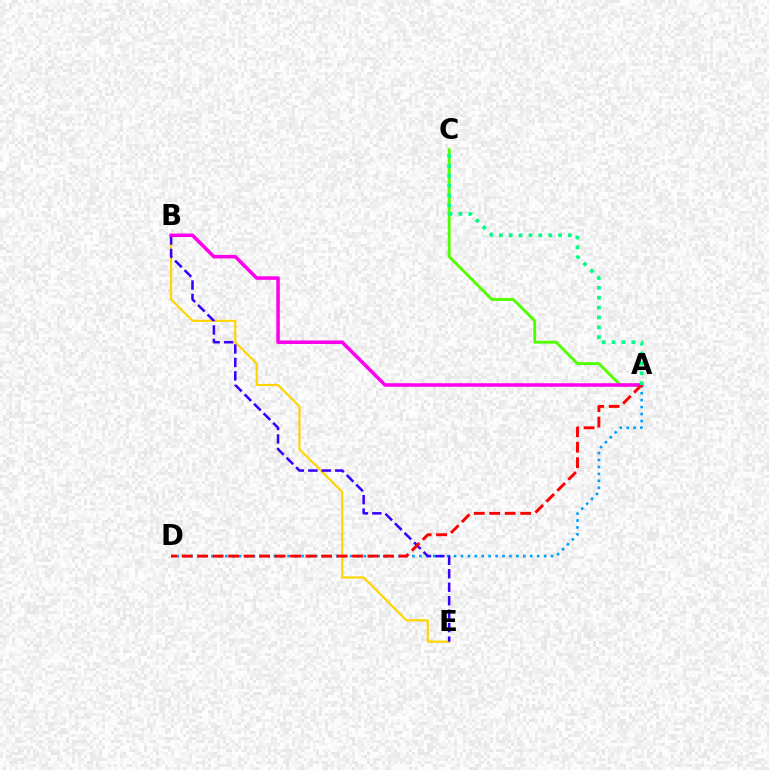{('A', 'D'): [{'color': '#009eff', 'line_style': 'dotted', 'thickness': 1.88}, {'color': '#ff0000', 'line_style': 'dashed', 'thickness': 2.1}], ('A', 'C'): [{'color': '#4fff00', 'line_style': 'solid', 'thickness': 2.06}, {'color': '#00ff86', 'line_style': 'dotted', 'thickness': 2.68}], ('B', 'E'): [{'color': '#ffd500', 'line_style': 'solid', 'thickness': 1.55}, {'color': '#3700ff', 'line_style': 'dashed', 'thickness': 1.83}], ('A', 'B'): [{'color': '#ff00ed', 'line_style': 'solid', 'thickness': 2.55}]}